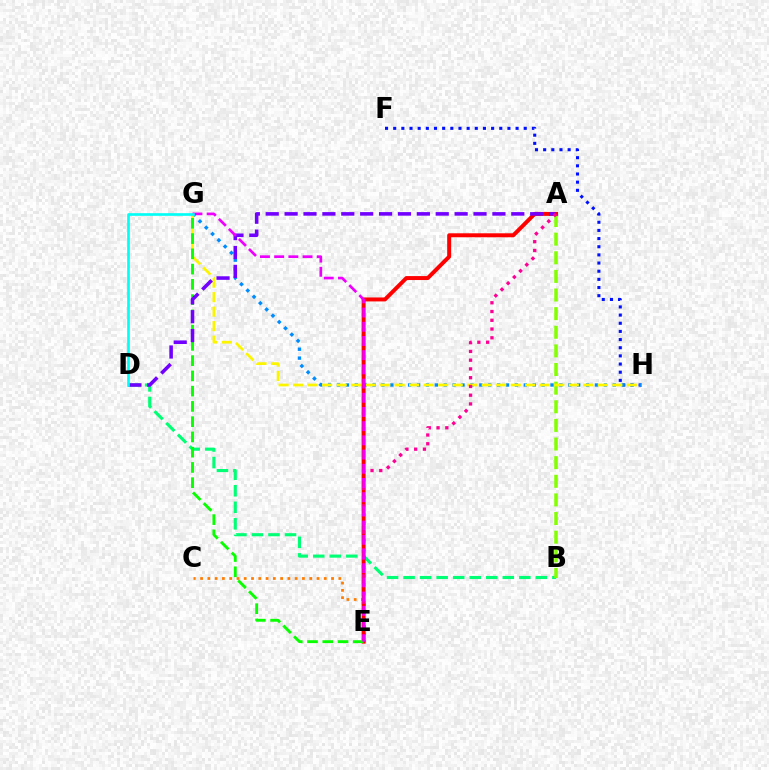{('F', 'H'): [{'color': '#0010ff', 'line_style': 'dotted', 'thickness': 2.22}], ('G', 'H'): [{'color': '#008cff', 'line_style': 'dotted', 'thickness': 2.42}, {'color': '#fcf500', 'line_style': 'dashed', 'thickness': 1.97}], ('C', 'E'): [{'color': '#ff7c00', 'line_style': 'dotted', 'thickness': 1.98}], ('B', 'D'): [{'color': '#00ff74', 'line_style': 'dashed', 'thickness': 2.25}], ('A', 'B'): [{'color': '#84ff00', 'line_style': 'dashed', 'thickness': 2.53}], ('A', 'E'): [{'color': '#ff0000', 'line_style': 'solid', 'thickness': 2.86}, {'color': '#ff0094', 'line_style': 'dotted', 'thickness': 2.38}], ('E', 'G'): [{'color': '#08ff00', 'line_style': 'dashed', 'thickness': 2.07}, {'color': '#ee00ff', 'line_style': 'dashed', 'thickness': 1.93}], ('A', 'D'): [{'color': '#7200ff', 'line_style': 'dashed', 'thickness': 2.57}], ('D', 'G'): [{'color': '#00fff6', 'line_style': 'solid', 'thickness': 1.9}]}